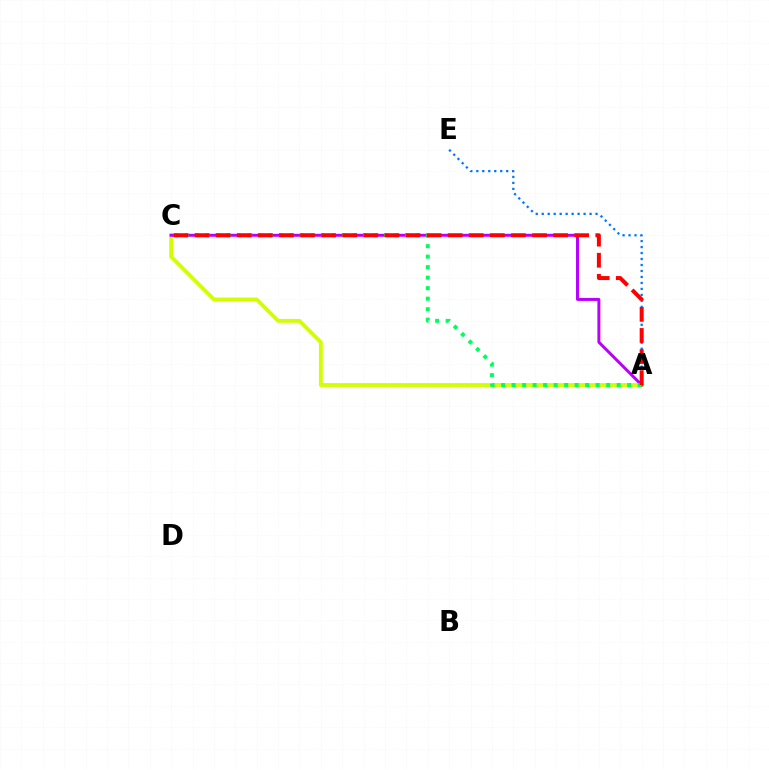{('A', 'C'): [{'color': '#d1ff00', 'line_style': 'solid', 'thickness': 2.75}, {'color': '#b900ff', 'line_style': 'solid', 'thickness': 2.14}, {'color': '#00ff5c', 'line_style': 'dotted', 'thickness': 2.85}, {'color': '#ff0000', 'line_style': 'dashed', 'thickness': 2.87}], ('A', 'E'): [{'color': '#0074ff', 'line_style': 'dotted', 'thickness': 1.62}]}